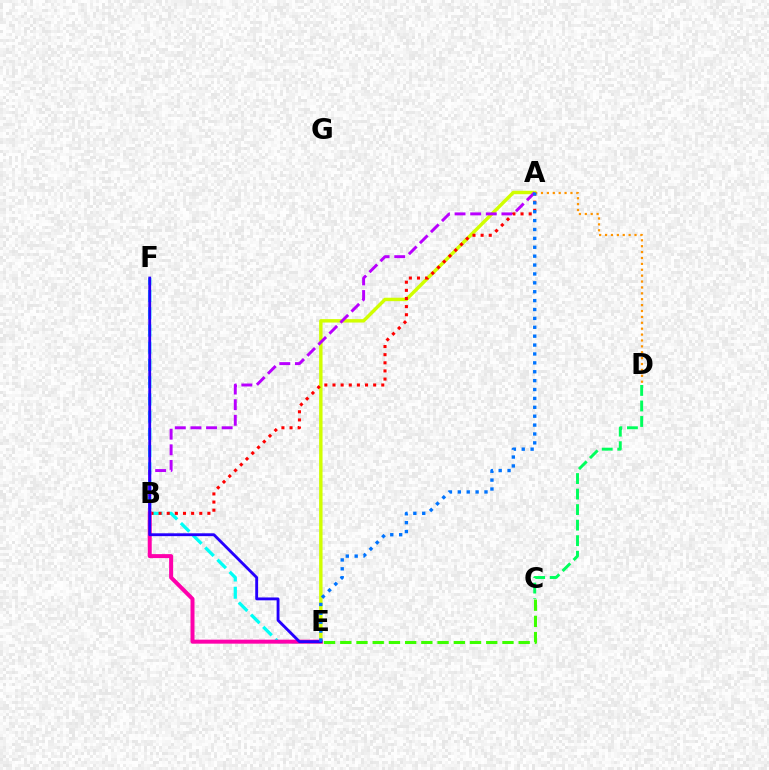{('C', 'D'): [{'color': '#00ff5c', 'line_style': 'dashed', 'thickness': 2.11}], ('A', 'E'): [{'color': '#d1ff00', 'line_style': 'solid', 'thickness': 2.46}, {'color': '#0074ff', 'line_style': 'dotted', 'thickness': 2.42}], ('C', 'E'): [{'color': '#3dff00', 'line_style': 'dashed', 'thickness': 2.2}], ('E', 'F'): [{'color': '#00fff6', 'line_style': 'dashed', 'thickness': 2.34}, {'color': '#2500ff', 'line_style': 'solid', 'thickness': 2.06}], ('A', 'B'): [{'color': '#ff0000', 'line_style': 'dotted', 'thickness': 2.21}, {'color': '#b900ff', 'line_style': 'dashed', 'thickness': 2.12}], ('B', 'E'): [{'color': '#ff00ac', 'line_style': 'solid', 'thickness': 2.87}], ('A', 'D'): [{'color': '#ff9400', 'line_style': 'dotted', 'thickness': 1.6}]}